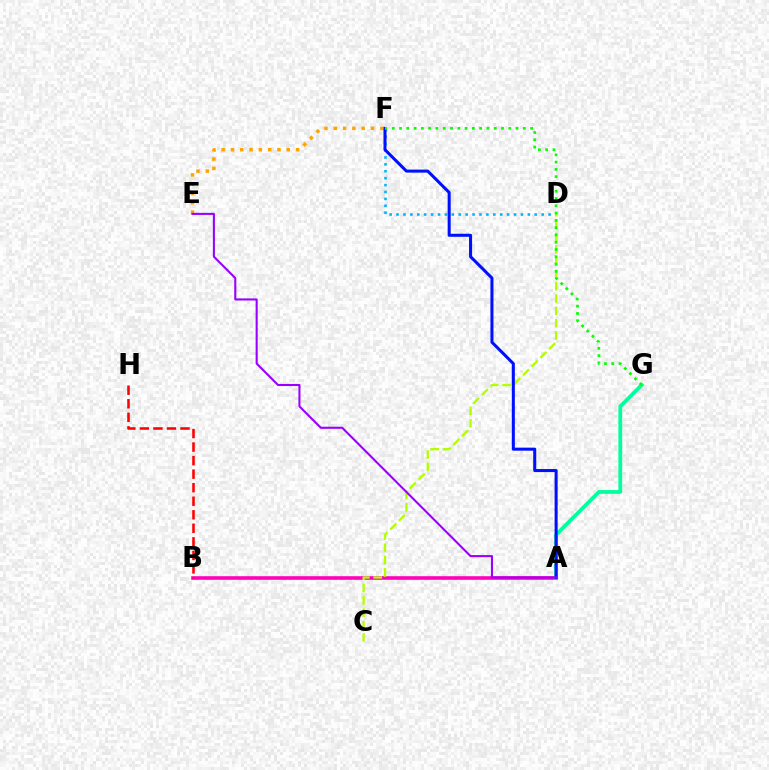{('A', 'B'): [{'color': '#ff00bd', 'line_style': 'solid', 'thickness': 2.6}], ('A', 'G'): [{'color': '#00ff9d', 'line_style': 'solid', 'thickness': 2.72}], ('E', 'F'): [{'color': '#ffa500', 'line_style': 'dotted', 'thickness': 2.53}], ('D', 'F'): [{'color': '#00b5ff', 'line_style': 'dotted', 'thickness': 1.88}], ('C', 'D'): [{'color': '#b3ff00', 'line_style': 'dashed', 'thickness': 1.67}], ('B', 'H'): [{'color': '#ff0000', 'line_style': 'dashed', 'thickness': 1.84}], ('A', 'F'): [{'color': '#0010ff', 'line_style': 'solid', 'thickness': 2.19}], ('A', 'E'): [{'color': '#9b00ff', 'line_style': 'solid', 'thickness': 1.5}], ('F', 'G'): [{'color': '#08ff00', 'line_style': 'dotted', 'thickness': 1.98}]}